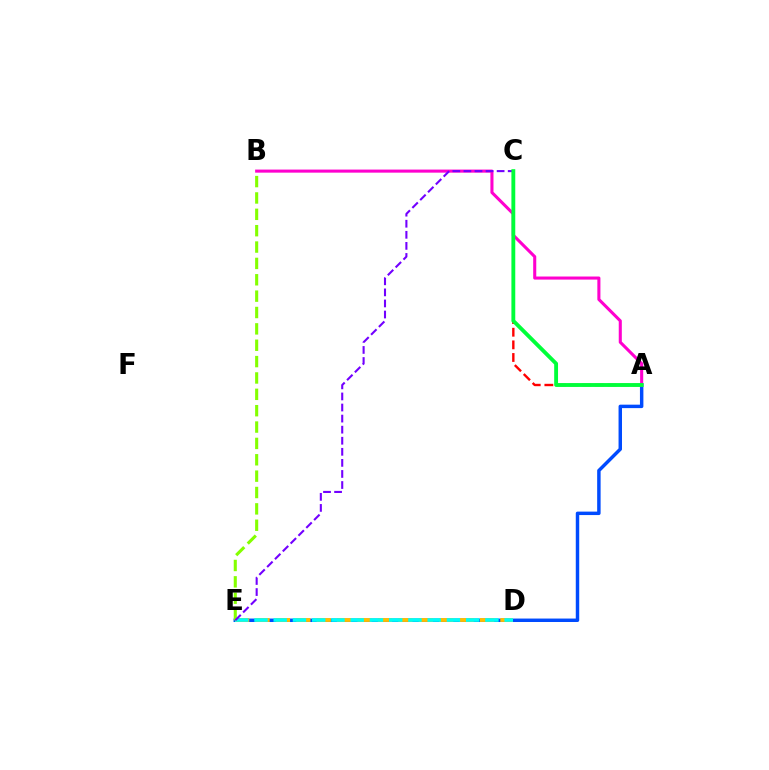{('A', 'E'): [{'color': '#004bff', 'line_style': 'solid', 'thickness': 2.49}], ('A', 'C'): [{'color': '#ff0000', 'line_style': 'dashed', 'thickness': 1.72}, {'color': '#00ff39', 'line_style': 'solid', 'thickness': 2.78}], ('D', 'E'): [{'color': '#ffbd00', 'line_style': 'dashed', 'thickness': 2.77}, {'color': '#00fff6', 'line_style': 'dashed', 'thickness': 2.61}], ('A', 'B'): [{'color': '#ff00cf', 'line_style': 'solid', 'thickness': 2.21}], ('B', 'E'): [{'color': '#84ff00', 'line_style': 'dashed', 'thickness': 2.22}], ('C', 'E'): [{'color': '#7200ff', 'line_style': 'dashed', 'thickness': 1.5}]}